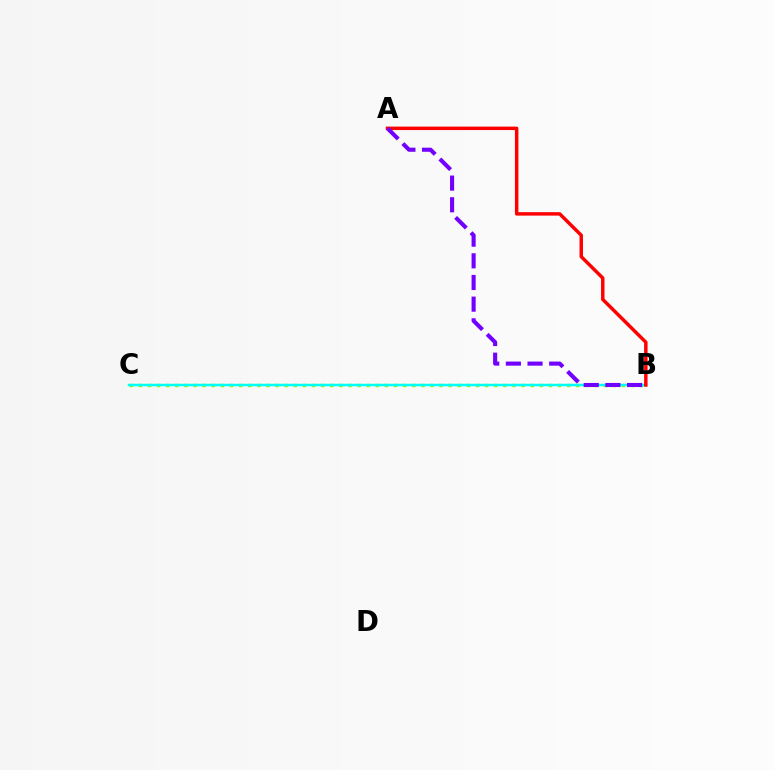{('B', 'C'): [{'color': '#84ff00', 'line_style': 'dotted', 'thickness': 2.48}, {'color': '#00fff6', 'line_style': 'solid', 'thickness': 1.77}], ('A', 'B'): [{'color': '#ff0000', 'line_style': 'solid', 'thickness': 2.49}, {'color': '#7200ff', 'line_style': 'dashed', 'thickness': 2.94}]}